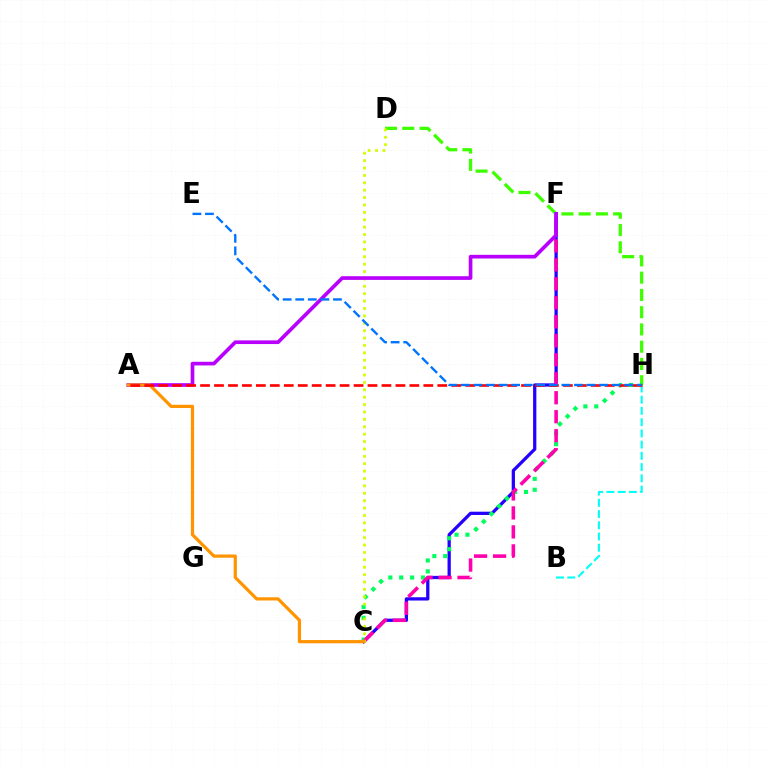{('C', 'F'): [{'color': '#2500ff', 'line_style': 'solid', 'thickness': 2.35}, {'color': '#ff00ac', 'line_style': 'dashed', 'thickness': 2.58}], ('D', 'H'): [{'color': '#3dff00', 'line_style': 'dashed', 'thickness': 2.34}], ('C', 'H'): [{'color': '#00ff5c', 'line_style': 'dotted', 'thickness': 2.96}], ('C', 'D'): [{'color': '#d1ff00', 'line_style': 'dotted', 'thickness': 2.01}], ('B', 'H'): [{'color': '#00fff6', 'line_style': 'dashed', 'thickness': 1.52}], ('A', 'F'): [{'color': '#b900ff', 'line_style': 'solid', 'thickness': 2.64}], ('A', 'C'): [{'color': '#ff9400', 'line_style': 'solid', 'thickness': 2.32}], ('A', 'H'): [{'color': '#ff0000', 'line_style': 'dashed', 'thickness': 1.9}], ('E', 'H'): [{'color': '#0074ff', 'line_style': 'dashed', 'thickness': 1.71}]}